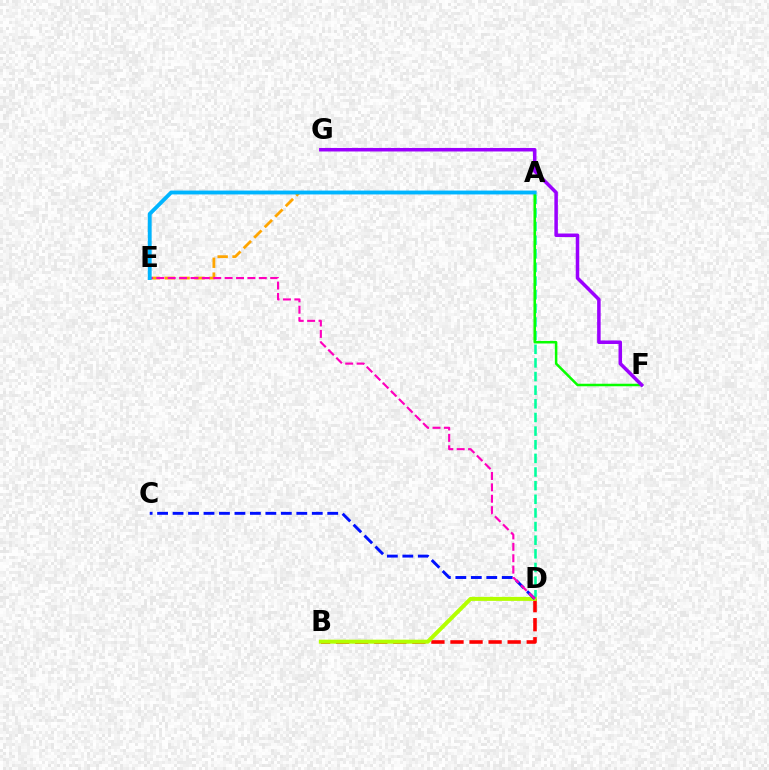{('A', 'D'): [{'color': '#00ff9d', 'line_style': 'dashed', 'thickness': 1.85}], ('B', 'D'): [{'color': '#ff0000', 'line_style': 'dashed', 'thickness': 2.59}, {'color': '#b3ff00', 'line_style': 'solid', 'thickness': 2.87}], ('A', 'E'): [{'color': '#ffa500', 'line_style': 'dashed', 'thickness': 2.02}, {'color': '#00b5ff', 'line_style': 'solid', 'thickness': 2.78}], ('A', 'F'): [{'color': '#08ff00', 'line_style': 'solid', 'thickness': 1.81}], ('C', 'D'): [{'color': '#0010ff', 'line_style': 'dashed', 'thickness': 2.1}], ('D', 'E'): [{'color': '#ff00bd', 'line_style': 'dashed', 'thickness': 1.55}], ('F', 'G'): [{'color': '#9b00ff', 'line_style': 'solid', 'thickness': 2.53}]}